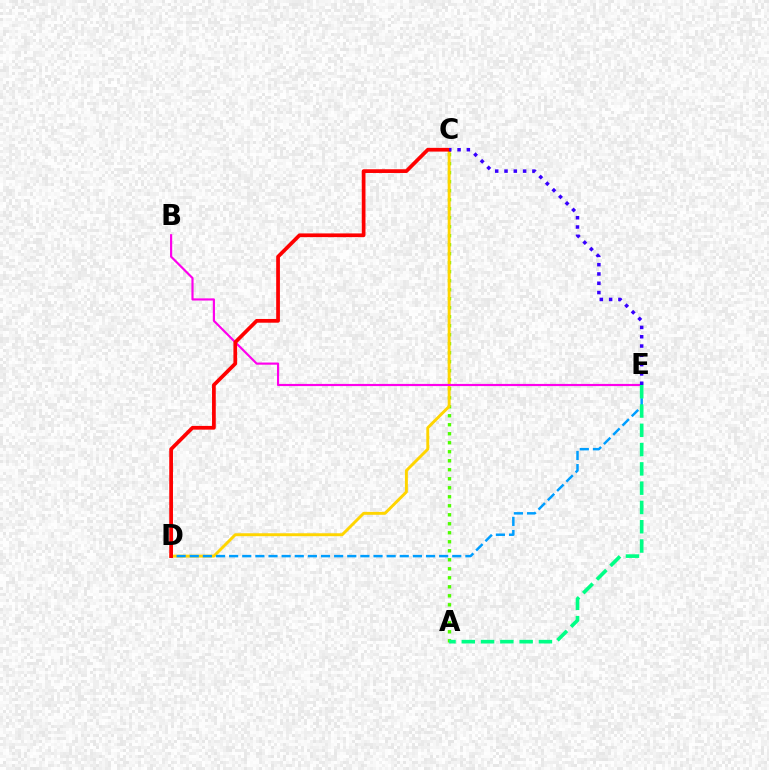{('A', 'C'): [{'color': '#4fff00', 'line_style': 'dotted', 'thickness': 2.45}], ('C', 'D'): [{'color': '#ffd500', 'line_style': 'solid', 'thickness': 2.11}, {'color': '#ff0000', 'line_style': 'solid', 'thickness': 2.69}], ('B', 'E'): [{'color': '#ff00ed', 'line_style': 'solid', 'thickness': 1.56}], ('D', 'E'): [{'color': '#009eff', 'line_style': 'dashed', 'thickness': 1.78}], ('A', 'E'): [{'color': '#00ff86', 'line_style': 'dashed', 'thickness': 2.62}], ('C', 'E'): [{'color': '#3700ff', 'line_style': 'dotted', 'thickness': 2.53}]}